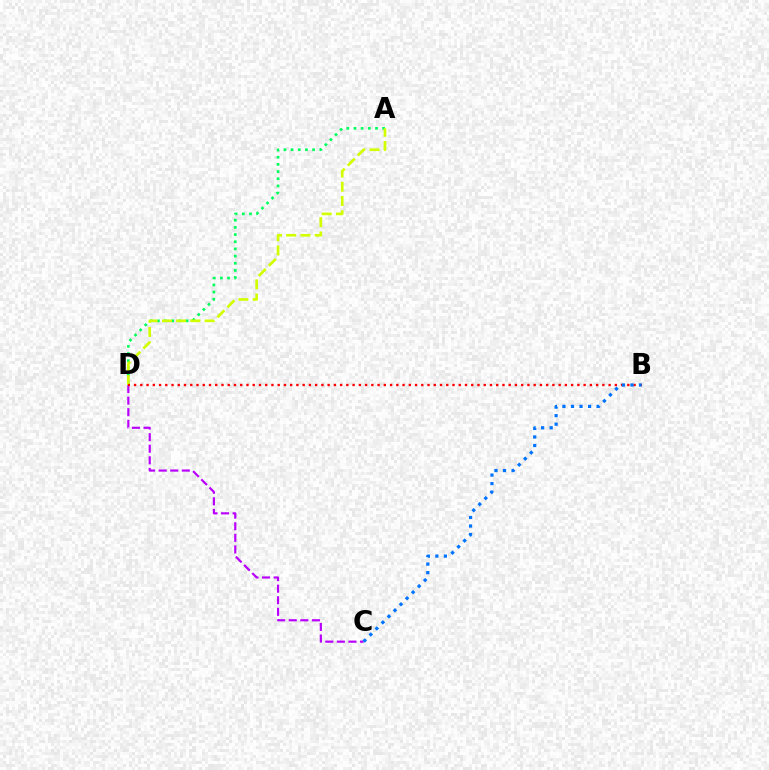{('A', 'D'): [{'color': '#00ff5c', 'line_style': 'dotted', 'thickness': 1.95}, {'color': '#d1ff00', 'line_style': 'dashed', 'thickness': 1.93}], ('C', 'D'): [{'color': '#b900ff', 'line_style': 'dashed', 'thickness': 1.57}], ('B', 'D'): [{'color': '#ff0000', 'line_style': 'dotted', 'thickness': 1.7}], ('B', 'C'): [{'color': '#0074ff', 'line_style': 'dotted', 'thickness': 2.32}]}